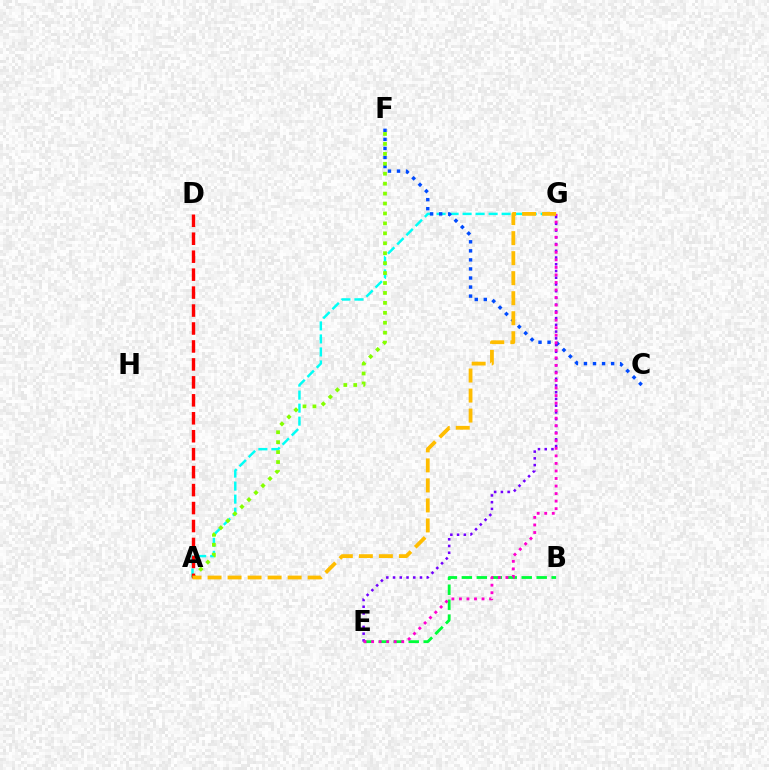{('B', 'E'): [{'color': '#00ff39', 'line_style': 'dashed', 'thickness': 2.03}], ('A', 'G'): [{'color': '#00fff6', 'line_style': 'dashed', 'thickness': 1.77}, {'color': '#ffbd00', 'line_style': 'dashed', 'thickness': 2.72}], ('C', 'F'): [{'color': '#004bff', 'line_style': 'dotted', 'thickness': 2.46}], ('A', 'F'): [{'color': '#84ff00', 'line_style': 'dotted', 'thickness': 2.7}], ('A', 'D'): [{'color': '#ff0000', 'line_style': 'dashed', 'thickness': 2.44}], ('E', 'G'): [{'color': '#7200ff', 'line_style': 'dotted', 'thickness': 1.83}, {'color': '#ff00cf', 'line_style': 'dotted', 'thickness': 2.05}]}